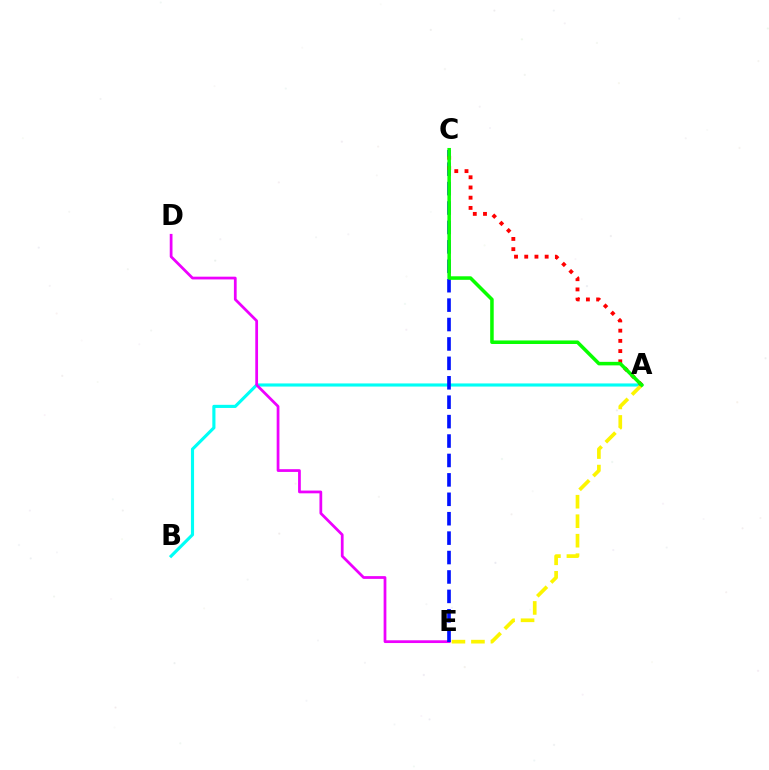{('A', 'B'): [{'color': '#00fff6', 'line_style': 'solid', 'thickness': 2.25}], ('D', 'E'): [{'color': '#ee00ff', 'line_style': 'solid', 'thickness': 1.98}], ('A', 'E'): [{'color': '#fcf500', 'line_style': 'dashed', 'thickness': 2.65}], ('C', 'E'): [{'color': '#0010ff', 'line_style': 'dashed', 'thickness': 2.64}], ('A', 'C'): [{'color': '#ff0000', 'line_style': 'dotted', 'thickness': 2.77}, {'color': '#08ff00', 'line_style': 'solid', 'thickness': 2.54}]}